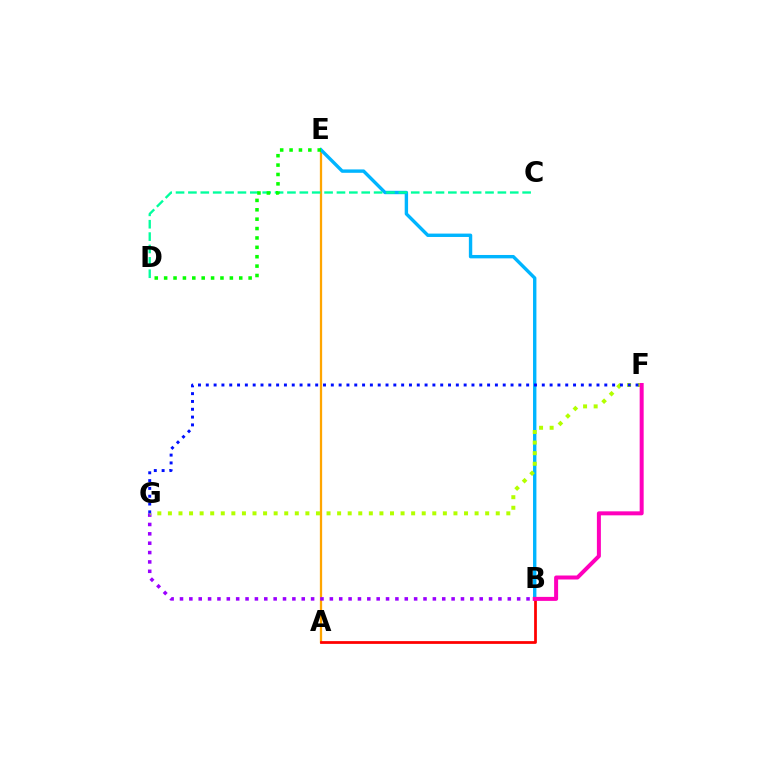{('A', 'E'): [{'color': '#ffa500', 'line_style': 'solid', 'thickness': 1.64}], ('B', 'E'): [{'color': '#00b5ff', 'line_style': 'solid', 'thickness': 2.44}], ('C', 'D'): [{'color': '#00ff9d', 'line_style': 'dashed', 'thickness': 1.68}], ('B', 'G'): [{'color': '#9b00ff', 'line_style': 'dotted', 'thickness': 2.54}], ('A', 'B'): [{'color': '#ff0000', 'line_style': 'solid', 'thickness': 1.99}], ('F', 'G'): [{'color': '#b3ff00', 'line_style': 'dotted', 'thickness': 2.87}, {'color': '#0010ff', 'line_style': 'dotted', 'thickness': 2.12}], ('B', 'F'): [{'color': '#ff00bd', 'line_style': 'solid', 'thickness': 2.88}], ('D', 'E'): [{'color': '#08ff00', 'line_style': 'dotted', 'thickness': 2.55}]}